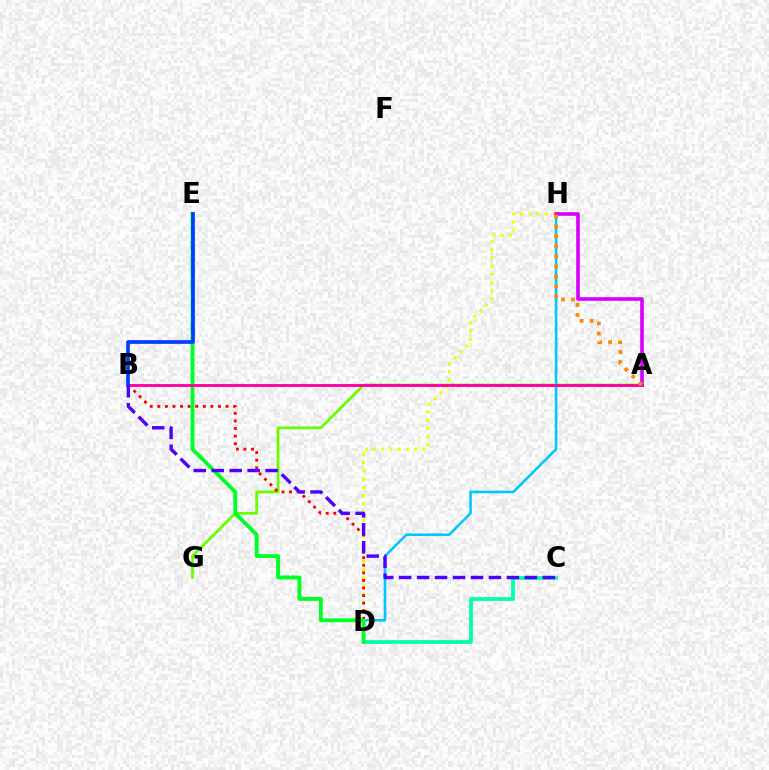{('D', 'H'): [{'color': '#00c7ff', 'line_style': 'solid', 'thickness': 1.87}, {'color': '#eeff00', 'line_style': 'dotted', 'thickness': 2.23}], ('A', 'G'): [{'color': '#66ff00', 'line_style': 'solid', 'thickness': 2.0}], ('C', 'D'): [{'color': '#00ffaf', 'line_style': 'solid', 'thickness': 2.71}], ('A', 'H'): [{'color': '#d600ff', 'line_style': 'solid', 'thickness': 2.6}, {'color': '#ff8800', 'line_style': 'dotted', 'thickness': 2.71}], ('B', 'D'): [{'color': '#ff0000', 'line_style': 'dotted', 'thickness': 2.06}], ('D', 'E'): [{'color': '#00ff27', 'line_style': 'solid', 'thickness': 2.79}], ('A', 'B'): [{'color': '#ff00a0', 'line_style': 'solid', 'thickness': 2.06}], ('B', 'E'): [{'color': '#003fff', 'line_style': 'solid', 'thickness': 2.68}], ('B', 'C'): [{'color': '#4f00ff', 'line_style': 'dashed', 'thickness': 2.44}]}